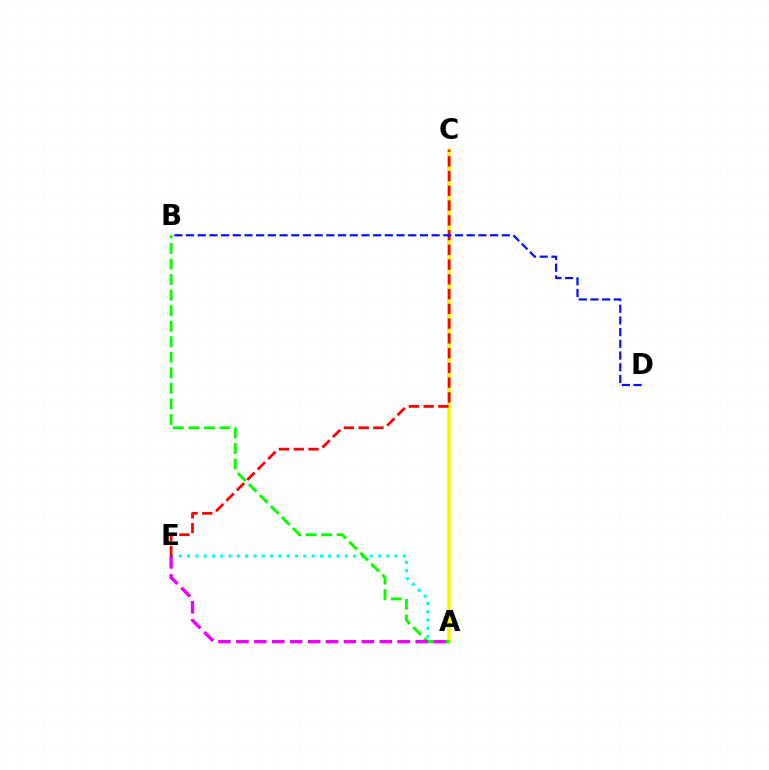{('A', 'C'): [{'color': '#fcf500', 'line_style': 'solid', 'thickness': 2.56}], ('A', 'E'): [{'color': '#00fff6', 'line_style': 'dotted', 'thickness': 2.26}, {'color': '#ee00ff', 'line_style': 'dashed', 'thickness': 2.44}], ('A', 'B'): [{'color': '#08ff00', 'line_style': 'dashed', 'thickness': 2.11}], ('C', 'E'): [{'color': '#ff0000', 'line_style': 'dashed', 'thickness': 2.0}], ('B', 'D'): [{'color': '#0010ff', 'line_style': 'dashed', 'thickness': 1.59}]}